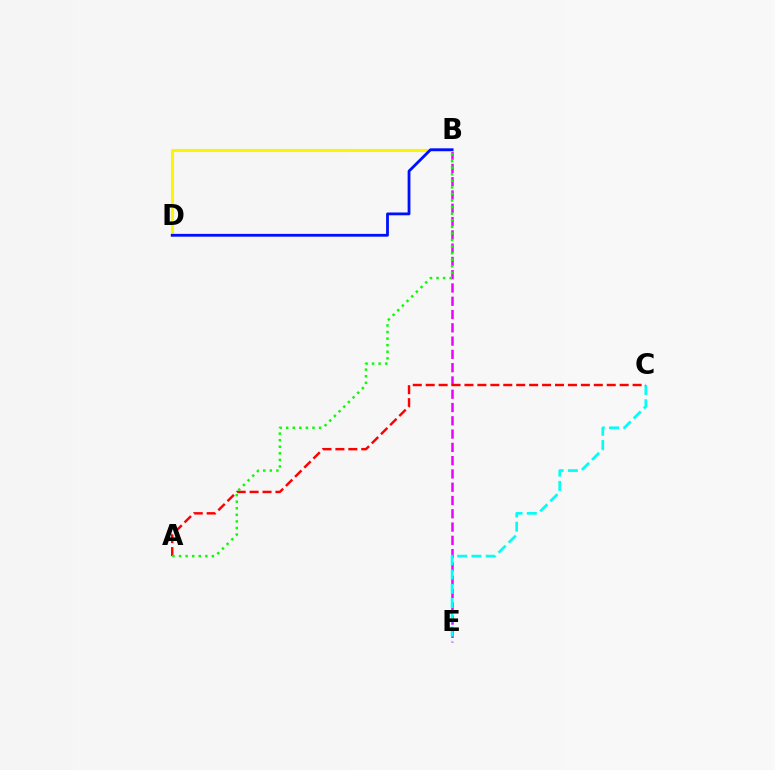{('B', 'E'): [{'color': '#ee00ff', 'line_style': 'dashed', 'thickness': 1.8}], ('B', 'D'): [{'color': '#fcf500', 'line_style': 'solid', 'thickness': 2.22}, {'color': '#0010ff', 'line_style': 'solid', 'thickness': 2.02}], ('C', 'E'): [{'color': '#00fff6', 'line_style': 'dashed', 'thickness': 1.94}], ('A', 'C'): [{'color': '#ff0000', 'line_style': 'dashed', 'thickness': 1.76}], ('A', 'B'): [{'color': '#08ff00', 'line_style': 'dotted', 'thickness': 1.79}]}